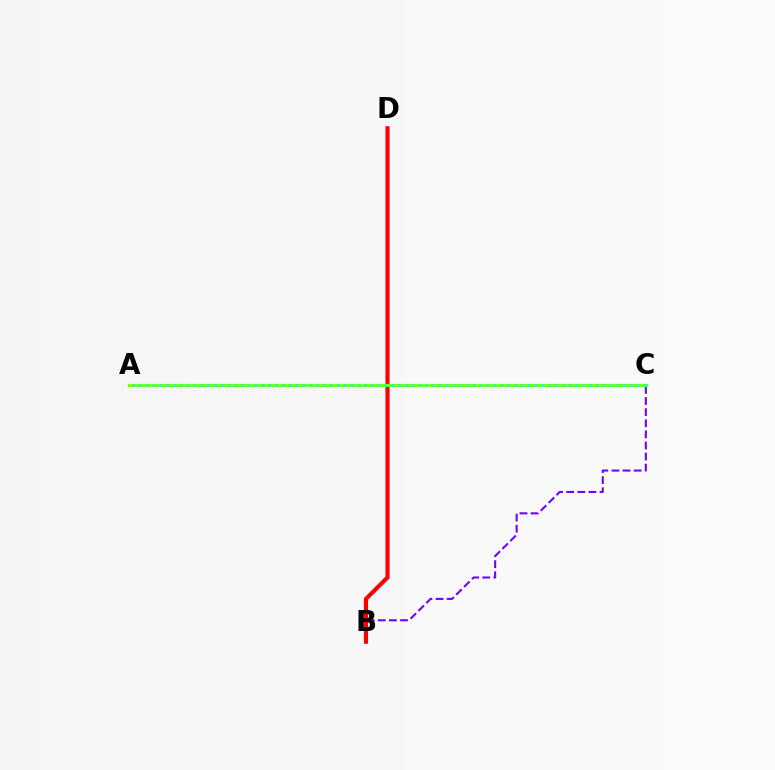{('B', 'C'): [{'color': '#7200ff', 'line_style': 'dashed', 'thickness': 1.51}], ('B', 'D'): [{'color': '#ff0000', 'line_style': 'solid', 'thickness': 3.0}], ('A', 'C'): [{'color': '#84ff00', 'line_style': 'solid', 'thickness': 2.31}, {'color': '#00fff6', 'line_style': 'dotted', 'thickness': 1.85}]}